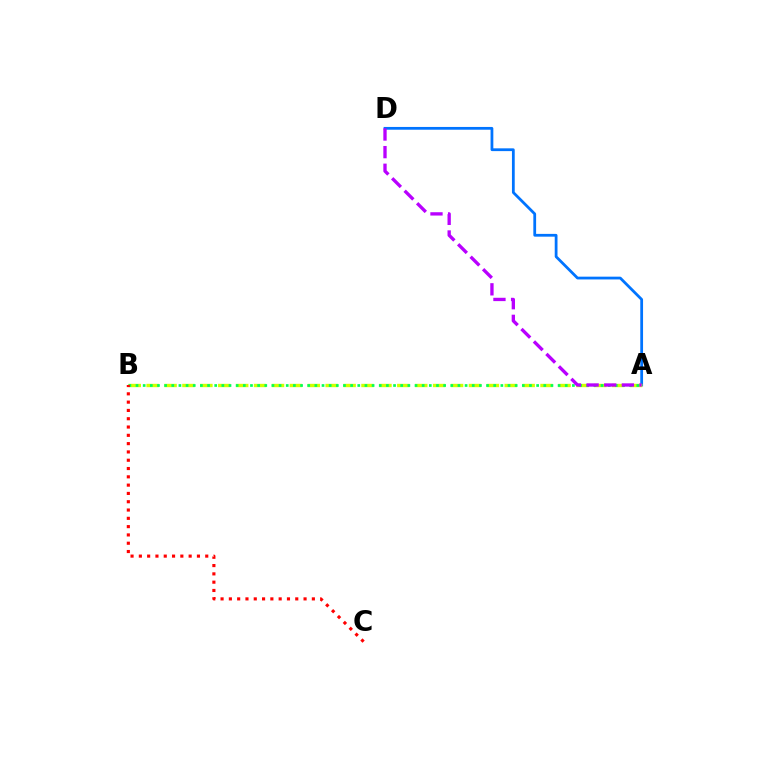{('A', 'D'): [{'color': '#0074ff', 'line_style': 'solid', 'thickness': 2.0}, {'color': '#b900ff', 'line_style': 'dashed', 'thickness': 2.4}], ('A', 'B'): [{'color': '#d1ff00', 'line_style': 'dashed', 'thickness': 2.43}, {'color': '#00ff5c', 'line_style': 'dotted', 'thickness': 1.94}], ('B', 'C'): [{'color': '#ff0000', 'line_style': 'dotted', 'thickness': 2.26}]}